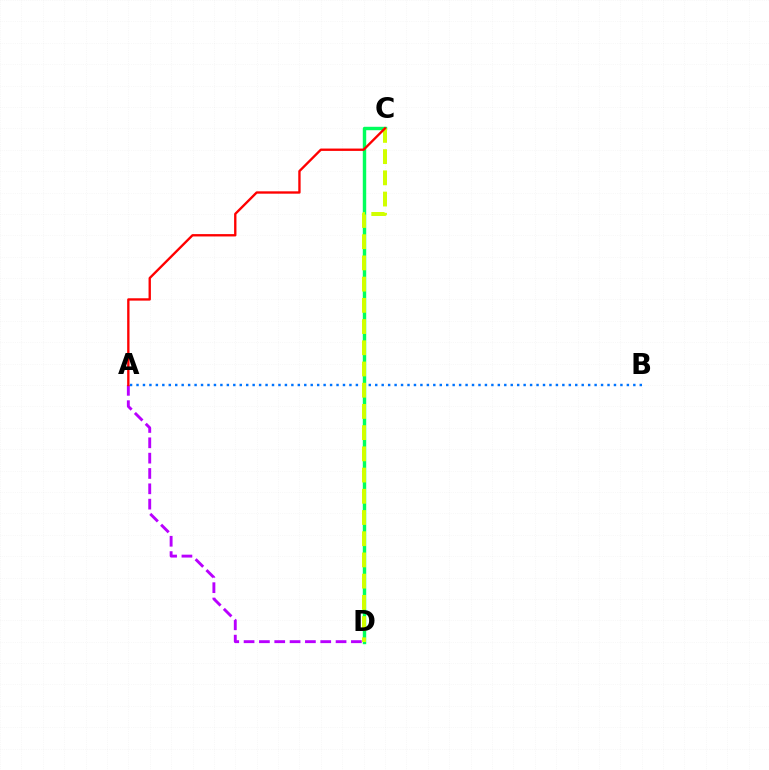{('C', 'D'): [{'color': '#00ff5c', 'line_style': 'solid', 'thickness': 2.47}, {'color': '#d1ff00', 'line_style': 'dashed', 'thickness': 2.88}], ('A', 'B'): [{'color': '#0074ff', 'line_style': 'dotted', 'thickness': 1.75}], ('A', 'D'): [{'color': '#b900ff', 'line_style': 'dashed', 'thickness': 2.08}], ('A', 'C'): [{'color': '#ff0000', 'line_style': 'solid', 'thickness': 1.69}]}